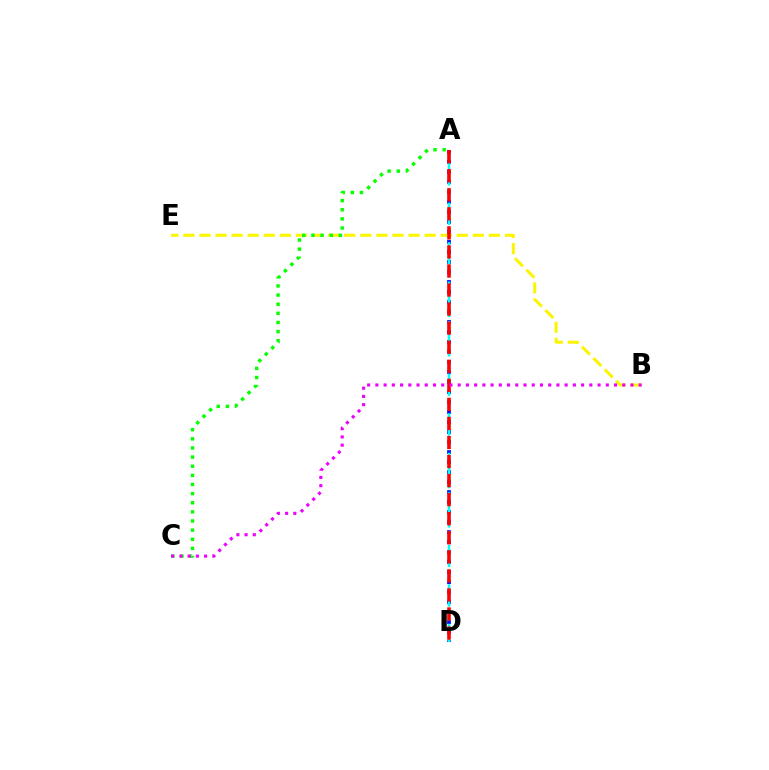{('A', 'D'): [{'color': '#0010ff', 'line_style': 'dotted', 'thickness': 2.72}, {'color': '#00fff6', 'line_style': 'dashed', 'thickness': 1.79}, {'color': '#ff0000', 'line_style': 'dashed', 'thickness': 2.59}], ('B', 'E'): [{'color': '#fcf500', 'line_style': 'dashed', 'thickness': 2.18}], ('A', 'C'): [{'color': '#08ff00', 'line_style': 'dotted', 'thickness': 2.48}], ('B', 'C'): [{'color': '#ee00ff', 'line_style': 'dotted', 'thickness': 2.24}]}